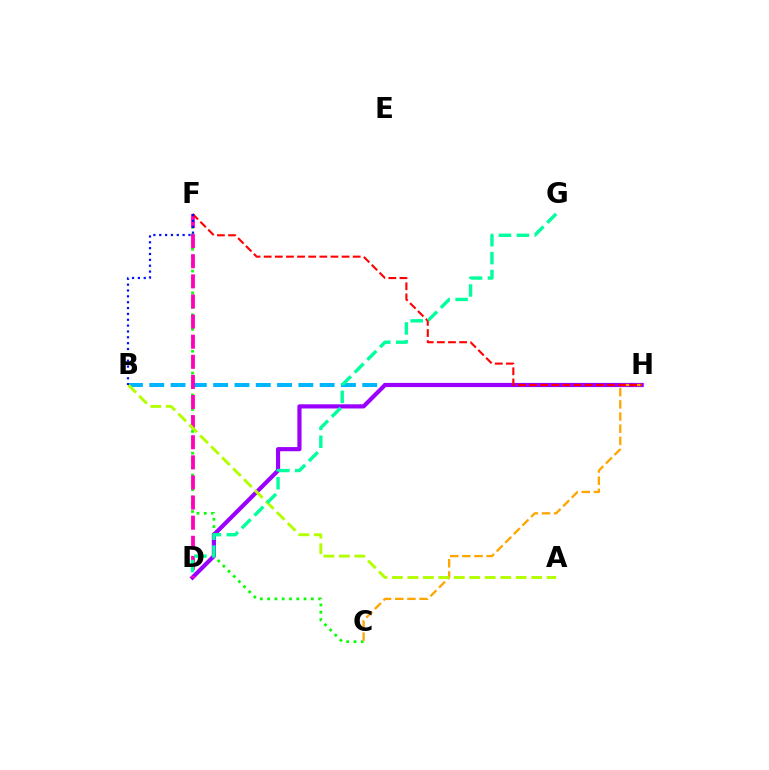{('C', 'F'): [{'color': '#08ff00', 'line_style': 'dotted', 'thickness': 1.98}], ('B', 'H'): [{'color': '#00b5ff', 'line_style': 'dashed', 'thickness': 2.89}], ('D', 'H'): [{'color': '#9b00ff', 'line_style': 'solid', 'thickness': 3.0}], ('C', 'H'): [{'color': '#ffa500', 'line_style': 'dashed', 'thickness': 1.65}], ('D', 'F'): [{'color': '#ff00bd', 'line_style': 'dashed', 'thickness': 2.73}], ('F', 'H'): [{'color': '#ff0000', 'line_style': 'dashed', 'thickness': 1.51}], ('A', 'B'): [{'color': '#b3ff00', 'line_style': 'dashed', 'thickness': 2.1}], ('B', 'F'): [{'color': '#0010ff', 'line_style': 'dotted', 'thickness': 1.59}], ('D', 'G'): [{'color': '#00ff9d', 'line_style': 'dashed', 'thickness': 2.43}]}